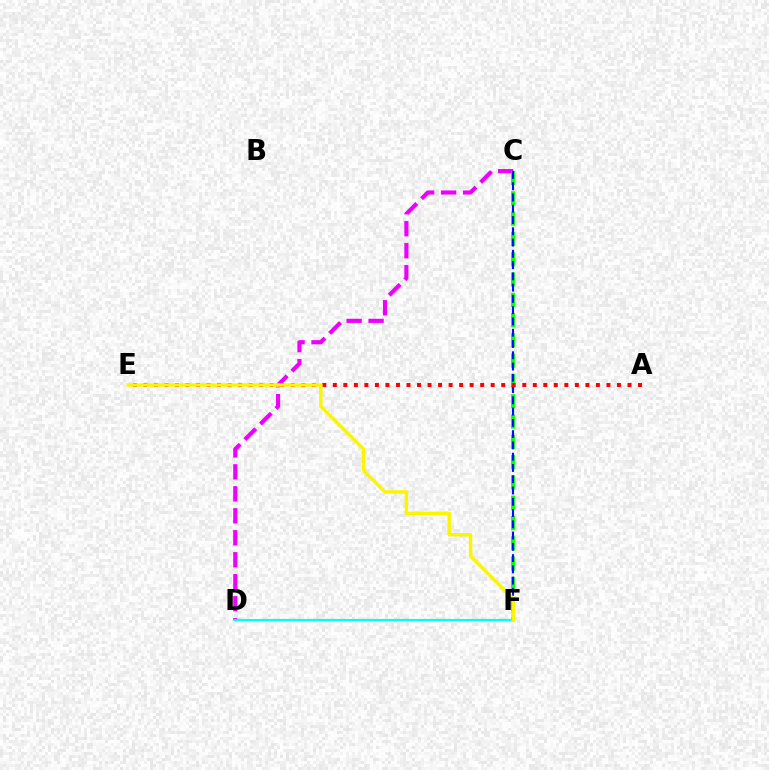{('C', 'D'): [{'color': '#ee00ff', 'line_style': 'dashed', 'thickness': 2.99}], ('C', 'F'): [{'color': '#08ff00', 'line_style': 'dashed', 'thickness': 2.76}, {'color': '#0010ff', 'line_style': 'dashed', 'thickness': 1.53}], ('A', 'E'): [{'color': '#ff0000', 'line_style': 'dotted', 'thickness': 2.86}], ('D', 'F'): [{'color': '#00fff6', 'line_style': 'solid', 'thickness': 1.57}], ('E', 'F'): [{'color': '#fcf500', 'line_style': 'solid', 'thickness': 2.47}]}